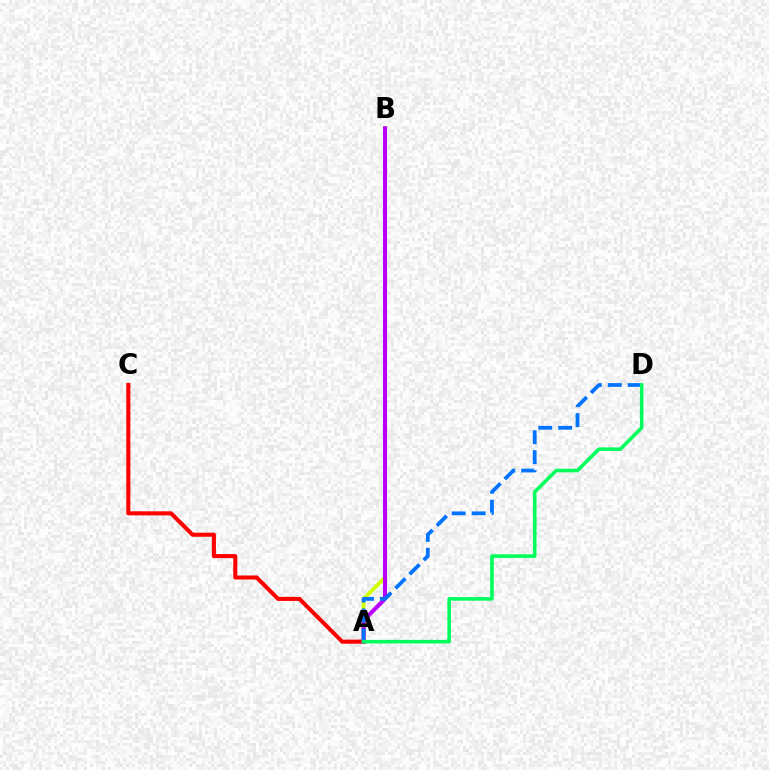{('A', 'B'): [{'color': '#d1ff00', 'line_style': 'solid', 'thickness': 2.76}, {'color': '#b900ff', 'line_style': 'solid', 'thickness': 2.94}], ('A', 'C'): [{'color': '#ff0000', 'line_style': 'solid', 'thickness': 2.93}], ('A', 'D'): [{'color': '#0074ff', 'line_style': 'dashed', 'thickness': 2.71}, {'color': '#00ff5c', 'line_style': 'solid', 'thickness': 2.58}]}